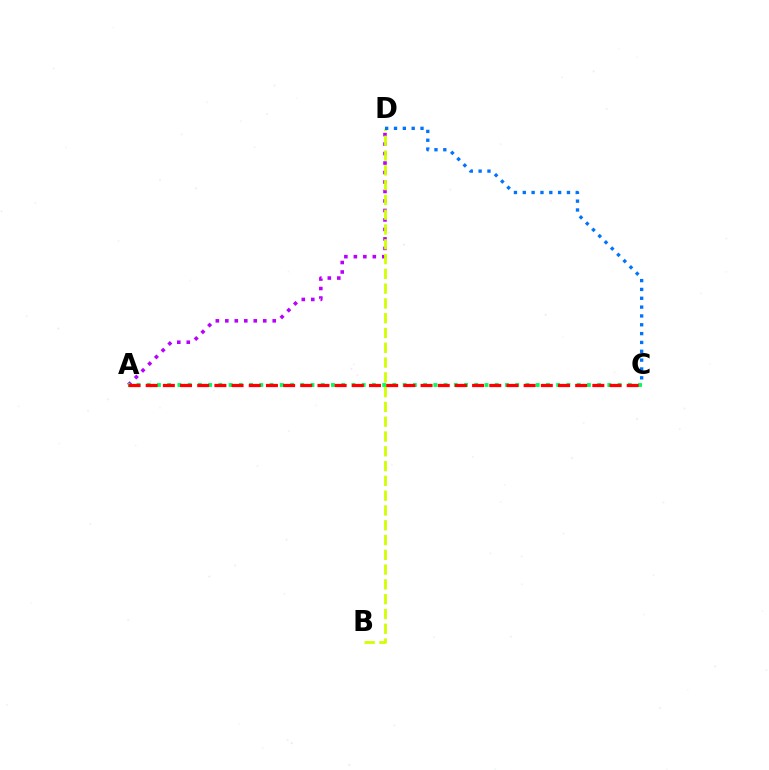{('A', 'D'): [{'color': '#b900ff', 'line_style': 'dotted', 'thickness': 2.58}], ('A', 'C'): [{'color': '#00ff5c', 'line_style': 'dotted', 'thickness': 2.78}, {'color': '#ff0000', 'line_style': 'dashed', 'thickness': 2.33}], ('B', 'D'): [{'color': '#d1ff00', 'line_style': 'dashed', 'thickness': 2.01}], ('C', 'D'): [{'color': '#0074ff', 'line_style': 'dotted', 'thickness': 2.4}]}